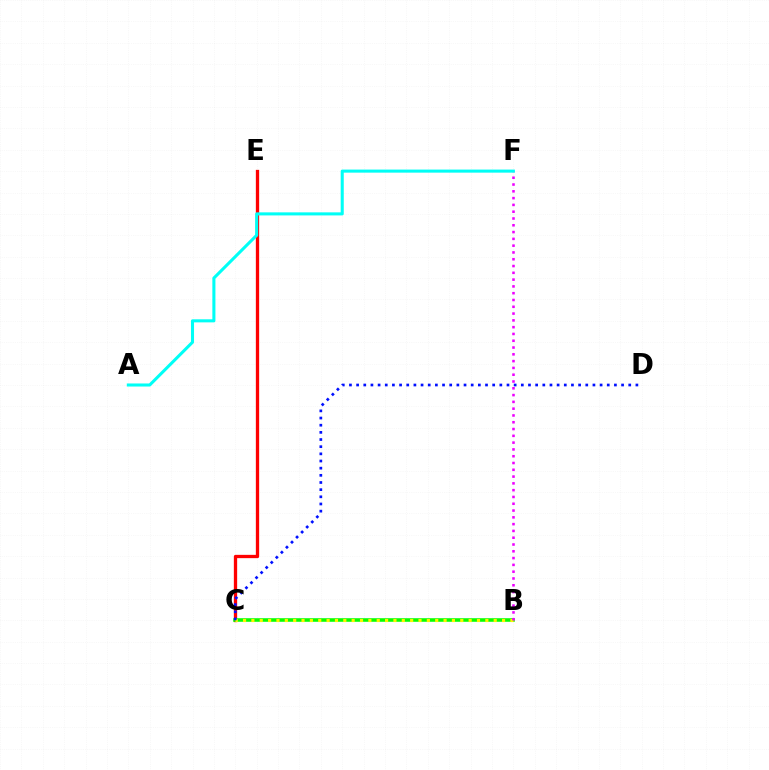{('C', 'E'): [{'color': '#ff0000', 'line_style': 'solid', 'thickness': 2.38}], ('B', 'C'): [{'color': '#08ff00', 'line_style': 'solid', 'thickness': 2.57}, {'color': '#fcf500', 'line_style': 'dotted', 'thickness': 2.27}], ('C', 'D'): [{'color': '#0010ff', 'line_style': 'dotted', 'thickness': 1.95}], ('B', 'F'): [{'color': '#ee00ff', 'line_style': 'dotted', 'thickness': 1.85}], ('A', 'F'): [{'color': '#00fff6', 'line_style': 'solid', 'thickness': 2.21}]}